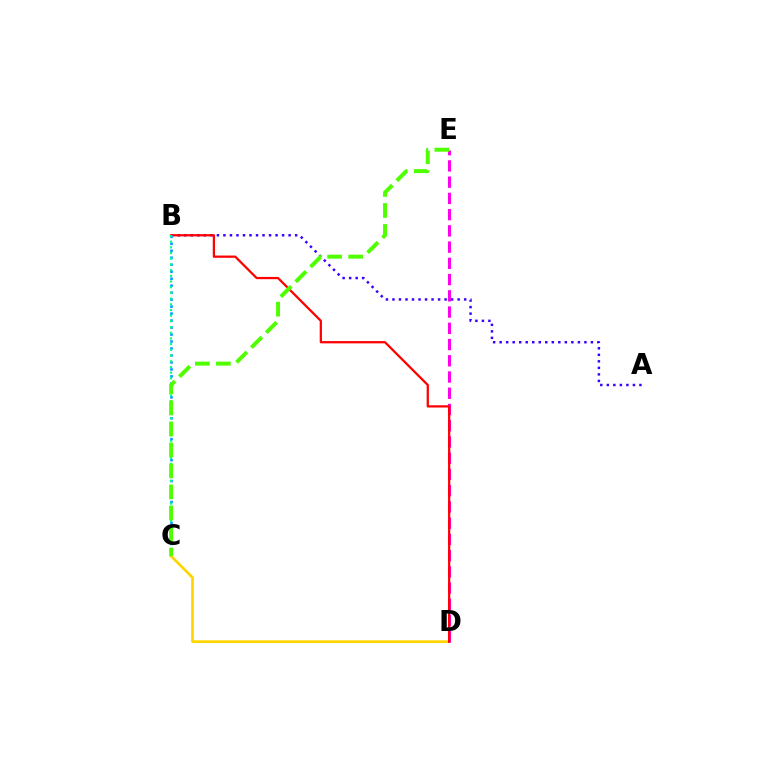{('C', 'D'): [{'color': '#ffd500', 'line_style': 'solid', 'thickness': 1.94}], ('D', 'E'): [{'color': '#ff00ed', 'line_style': 'dashed', 'thickness': 2.21}], ('A', 'B'): [{'color': '#3700ff', 'line_style': 'dotted', 'thickness': 1.77}], ('B', 'D'): [{'color': '#ff0000', 'line_style': 'solid', 'thickness': 1.62}], ('B', 'C'): [{'color': '#009eff', 'line_style': 'dotted', 'thickness': 1.9}, {'color': '#00ff86', 'line_style': 'dotted', 'thickness': 1.55}], ('C', 'E'): [{'color': '#4fff00', 'line_style': 'dashed', 'thickness': 2.85}]}